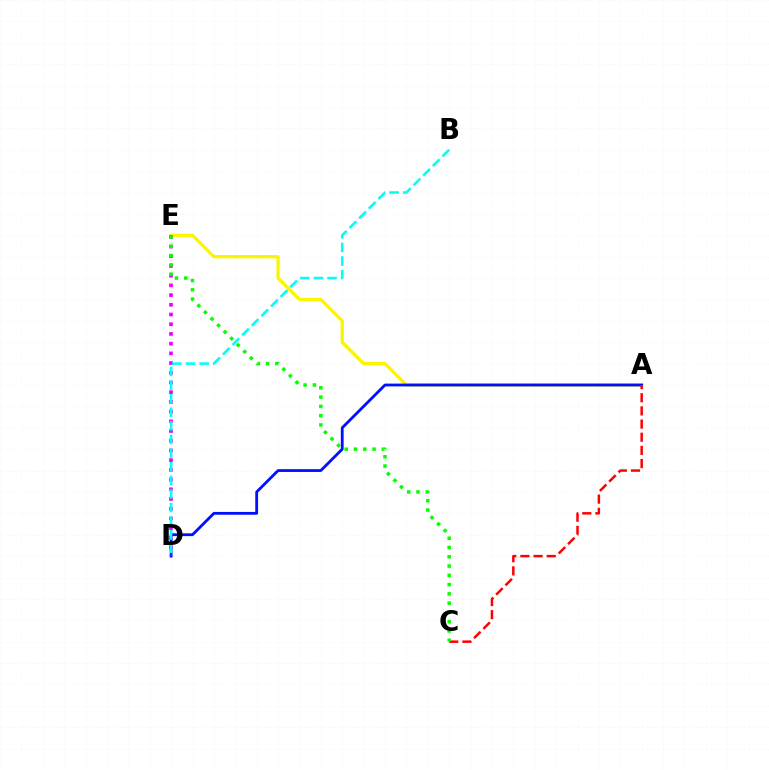{('A', 'E'): [{'color': '#fcf500', 'line_style': 'solid', 'thickness': 2.36}], ('A', 'D'): [{'color': '#0010ff', 'line_style': 'solid', 'thickness': 2.02}], ('D', 'E'): [{'color': '#ee00ff', 'line_style': 'dotted', 'thickness': 2.64}], ('B', 'D'): [{'color': '#00fff6', 'line_style': 'dashed', 'thickness': 1.85}], ('A', 'C'): [{'color': '#ff0000', 'line_style': 'dashed', 'thickness': 1.79}], ('C', 'E'): [{'color': '#08ff00', 'line_style': 'dotted', 'thickness': 2.52}]}